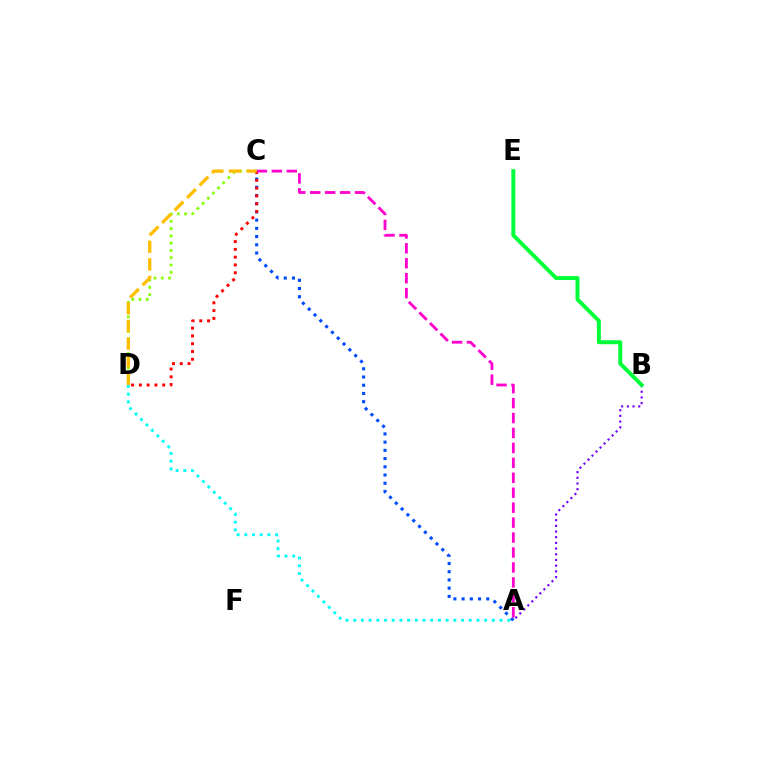{('A', 'D'): [{'color': '#00fff6', 'line_style': 'dotted', 'thickness': 2.09}], ('C', 'D'): [{'color': '#84ff00', 'line_style': 'dotted', 'thickness': 1.98}, {'color': '#ff0000', 'line_style': 'dotted', 'thickness': 2.12}, {'color': '#ffbd00', 'line_style': 'dashed', 'thickness': 2.39}], ('A', 'C'): [{'color': '#004bff', 'line_style': 'dotted', 'thickness': 2.23}, {'color': '#ff00cf', 'line_style': 'dashed', 'thickness': 2.03}], ('A', 'B'): [{'color': '#7200ff', 'line_style': 'dotted', 'thickness': 1.55}], ('B', 'E'): [{'color': '#00ff39', 'line_style': 'solid', 'thickness': 2.85}]}